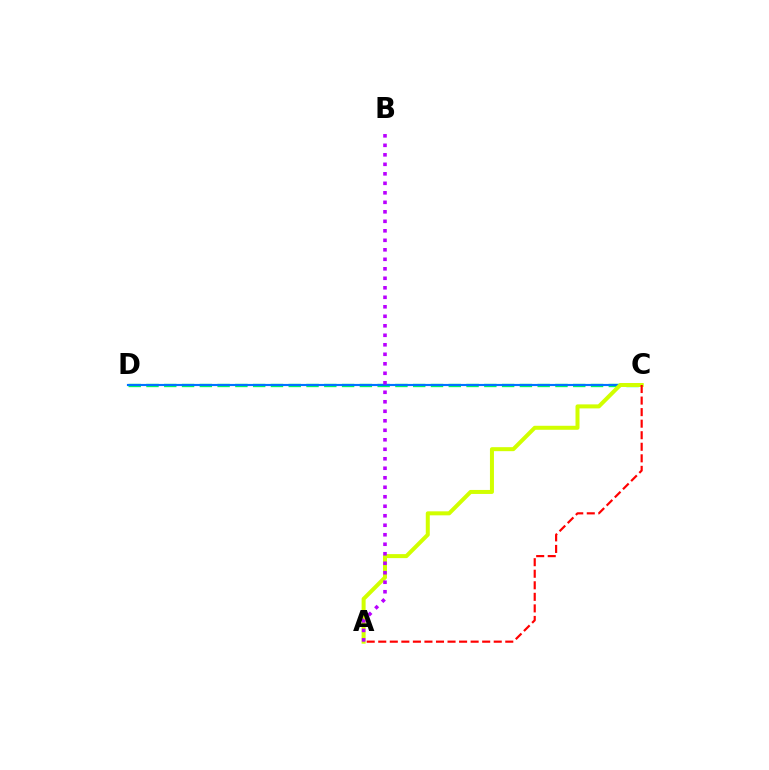{('C', 'D'): [{'color': '#00ff5c', 'line_style': 'dashed', 'thickness': 2.42}, {'color': '#0074ff', 'line_style': 'solid', 'thickness': 1.55}], ('A', 'C'): [{'color': '#d1ff00', 'line_style': 'solid', 'thickness': 2.88}, {'color': '#ff0000', 'line_style': 'dashed', 'thickness': 1.57}], ('A', 'B'): [{'color': '#b900ff', 'line_style': 'dotted', 'thickness': 2.58}]}